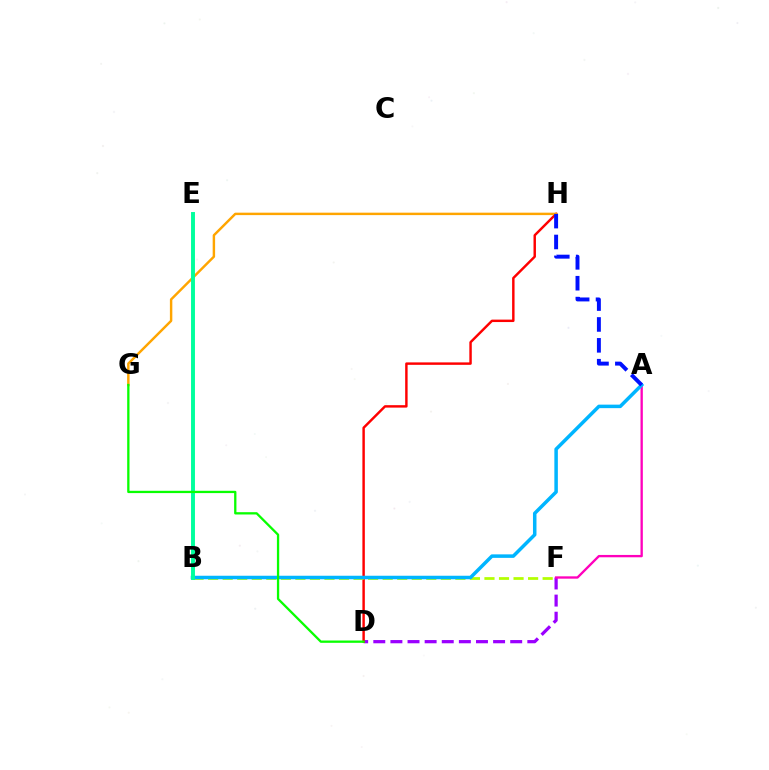{('D', 'F'): [{'color': '#9b00ff', 'line_style': 'dashed', 'thickness': 2.32}], ('D', 'H'): [{'color': '#ff0000', 'line_style': 'solid', 'thickness': 1.76}], ('B', 'F'): [{'color': '#b3ff00', 'line_style': 'dashed', 'thickness': 1.98}], ('A', 'F'): [{'color': '#ff00bd', 'line_style': 'solid', 'thickness': 1.68}], ('G', 'H'): [{'color': '#ffa500', 'line_style': 'solid', 'thickness': 1.76}], ('A', 'B'): [{'color': '#00b5ff', 'line_style': 'solid', 'thickness': 2.52}], ('A', 'H'): [{'color': '#0010ff', 'line_style': 'dashed', 'thickness': 2.84}], ('B', 'E'): [{'color': '#00ff9d', 'line_style': 'solid', 'thickness': 2.82}], ('D', 'G'): [{'color': '#08ff00', 'line_style': 'solid', 'thickness': 1.65}]}